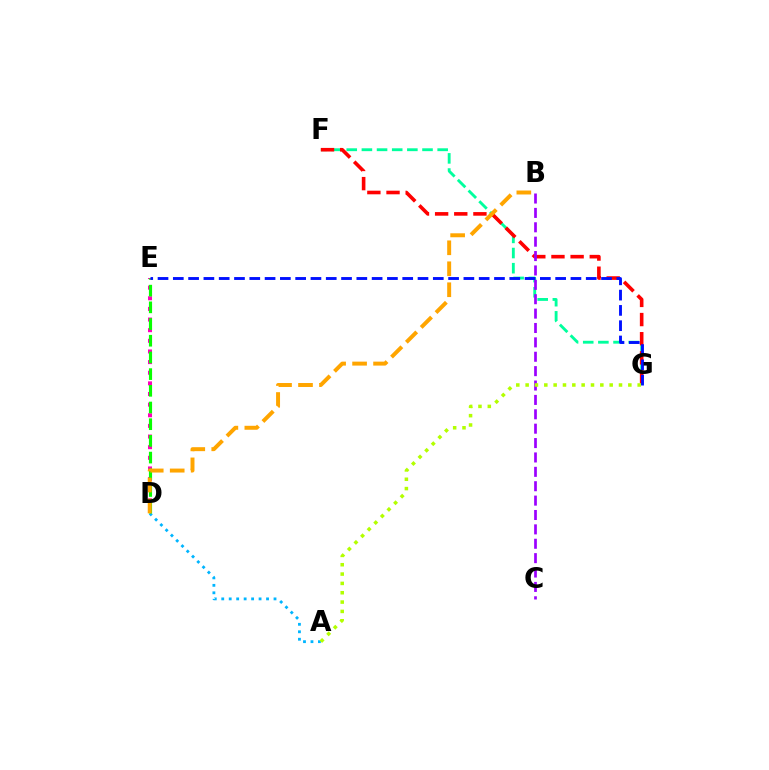{('F', 'G'): [{'color': '#00ff9d', 'line_style': 'dashed', 'thickness': 2.06}, {'color': '#ff0000', 'line_style': 'dashed', 'thickness': 2.6}], ('A', 'D'): [{'color': '#00b5ff', 'line_style': 'dotted', 'thickness': 2.03}], ('B', 'C'): [{'color': '#9b00ff', 'line_style': 'dashed', 'thickness': 1.95}], ('D', 'E'): [{'color': '#ff00bd', 'line_style': 'dotted', 'thickness': 2.89}, {'color': '#08ff00', 'line_style': 'dashed', 'thickness': 2.27}], ('B', 'D'): [{'color': '#ffa500', 'line_style': 'dashed', 'thickness': 2.85}], ('E', 'G'): [{'color': '#0010ff', 'line_style': 'dashed', 'thickness': 2.08}], ('A', 'G'): [{'color': '#b3ff00', 'line_style': 'dotted', 'thickness': 2.54}]}